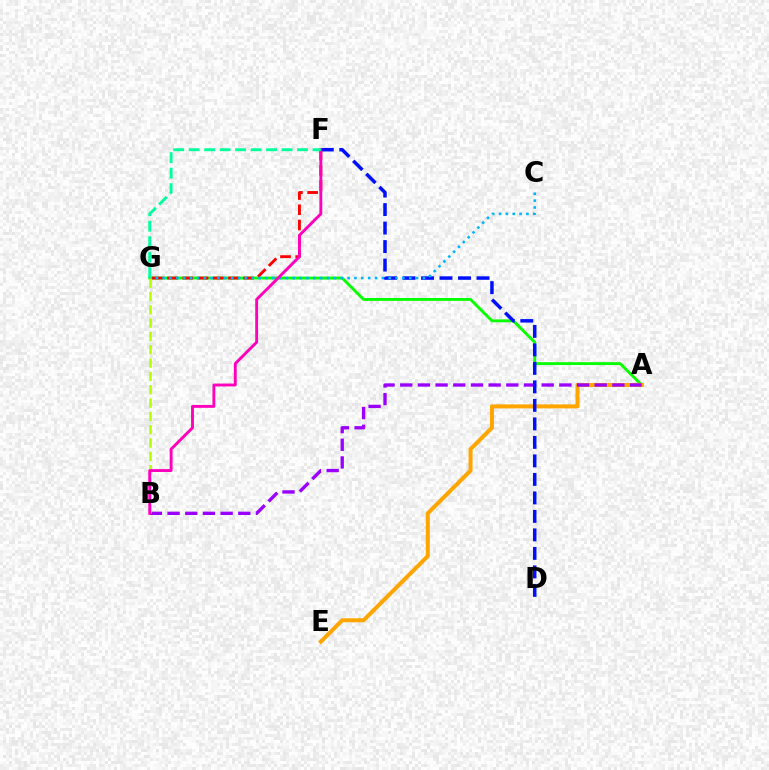{('A', 'G'): [{'color': '#08ff00', 'line_style': 'solid', 'thickness': 2.07}], ('F', 'G'): [{'color': '#ff0000', 'line_style': 'dashed', 'thickness': 2.07}, {'color': '#00ff9d', 'line_style': 'dashed', 'thickness': 2.1}], ('A', 'E'): [{'color': '#ffa500', 'line_style': 'solid', 'thickness': 2.9}], ('A', 'B'): [{'color': '#9b00ff', 'line_style': 'dashed', 'thickness': 2.4}], ('D', 'F'): [{'color': '#0010ff', 'line_style': 'dashed', 'thickness': 2.51}], ('C', 'G'): [{'color': '#00b5ff', 'line_style': 'dotted', 'thickness': 1.86}], ('B', 'G'): [{'color': '#b3ff00', 'line_style': 'dashed', 'thickness': 1.81}], ('B', 'F'): [{'color': '#ff00bd', 'line_style': 'solid', 'thickness': 2.08}]}